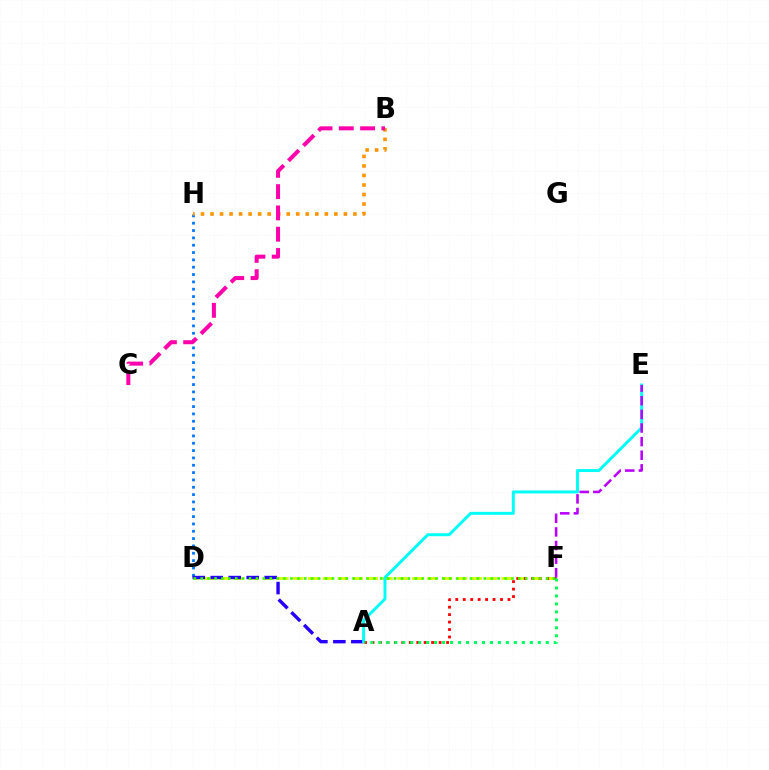{('D', 'H'): [{'color': '#0074ff', 'line_style': 'dotted', 'thickness': 1.99}], ('D', 'F'): [{'color': '#d1ff00', 'line_style': 'dashed', 'thickness': 2.02}, {'color': '#3dff00', 'line_style': 'dotted', 'thickness': 1.88}], ('A', 'D'): [{'color': '#2500ff', 'line_style': 'dashed', 'thickness': 2.44}], ('B', 'H'): [{'color': '#ff9400', 'line_style': 'dotted', 'thickness': 2.59}], ('A', 'E'): [{'color': '#00fff6', 'line_style': 'solid', 'thickness': 2.12}], ('B', 'C'): [{'color': '#ff00ac', 'line_style': 'dashed', 'thickness': 2.89}], ('A', 'F'): [{'color': '#ff0000', 'line_style': 'dotted', 'thickness': 2.03}, {'color': '#00ff5c', 'line_style': 'dotted', 'thickness': 2.17}], ('E', 'F'): [{'color': '#b900ff', 'line_style': 'dashed', 'thickness': 1.85}]}